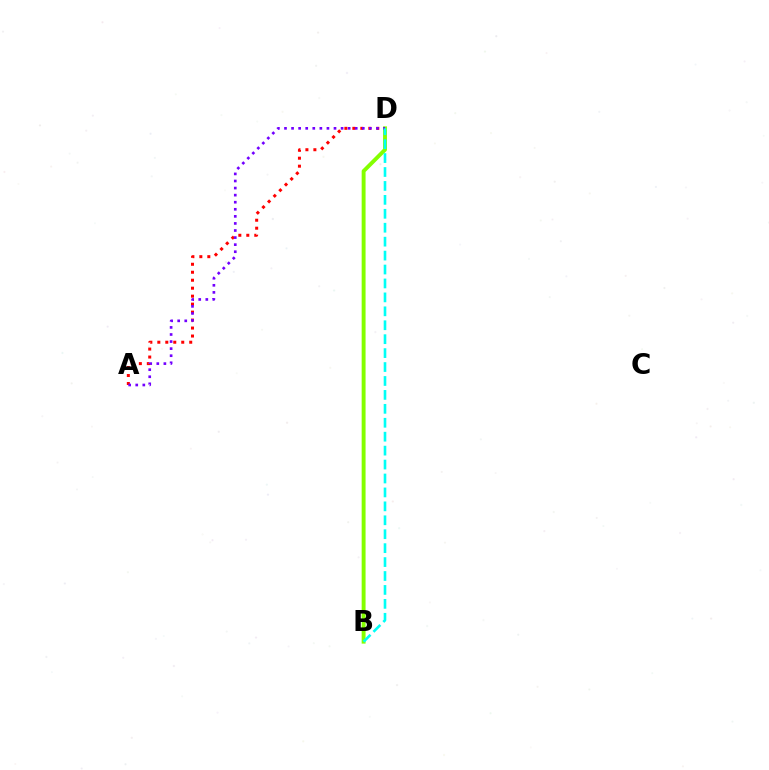{('A', 'D'): [{'color': '#ff0000', 'line_style': 'dotted', 'thickness': 2.17}, {'color': '#7200ff', 'line_style': 'dotted', 'thickness': 1.92}], ('B', 'D'): [{'color': '#84ff00', 'line_style': 'solid', 'thickness': 2.82}, {'color': '#00fff6', 'line_style': 'dashed', 'thickness': 1.89}]}